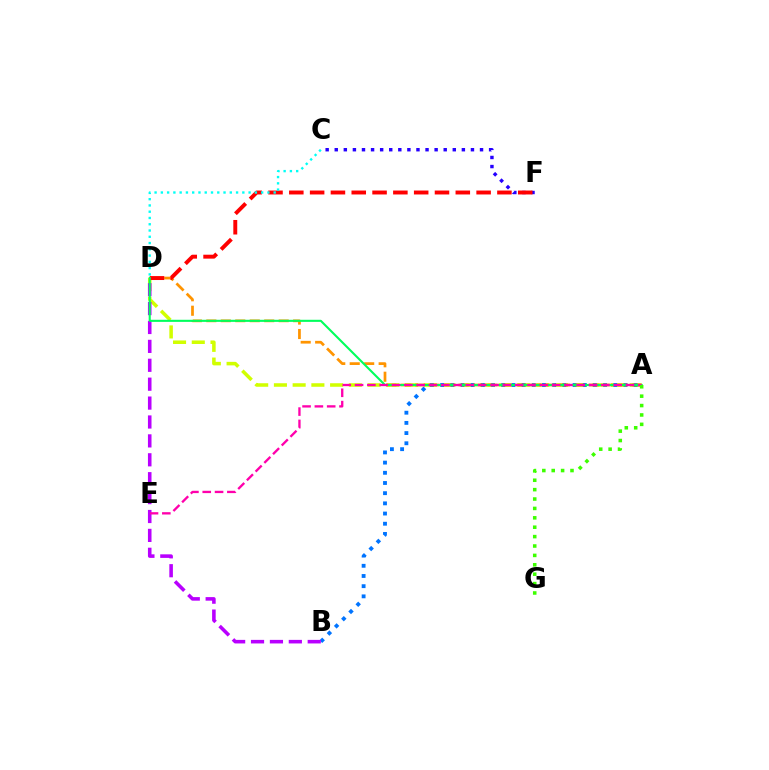{('A', 'D'): [{'color': '#d1ff00', 'line_style': 'dashed', 'thickness': 2.54}, {'color': '#ff9400', 'line_style': 'dashed', 'thickness': 1.97}, {'color': '#00ff5c', 'line_style': 'solid', 'thickness': 1.51}], ('C', 'F'): [{'color': '#2500ff', 'line_style': 'dotted', 'thickness': 2.47}], ('A', 'B'): [{'color': '#0074ff', 'line_style': 'dotted', 'thickness': 2.77}], ('D', 'F'): [{'color': '#ff0000', 'line_style': 'dashed', 'thickness': 2.83}], ('B', 'D'): [{'color': '#b900ff', 'line_style': 'dashed', 'thickness': 2.57}], ('C', 'D'): [{'color': '#00fff6', 'line_style': 'dotted', 'thickness': 1.7}], ('A', 'E'): [{'color': '#ff00ac', 'line_style': 'dashed', 'thickness': 1.67}], ('A', 'G'): [{'color': '#3dff00', 'line_style': 'dotted', 'thickness': 2.55}]}